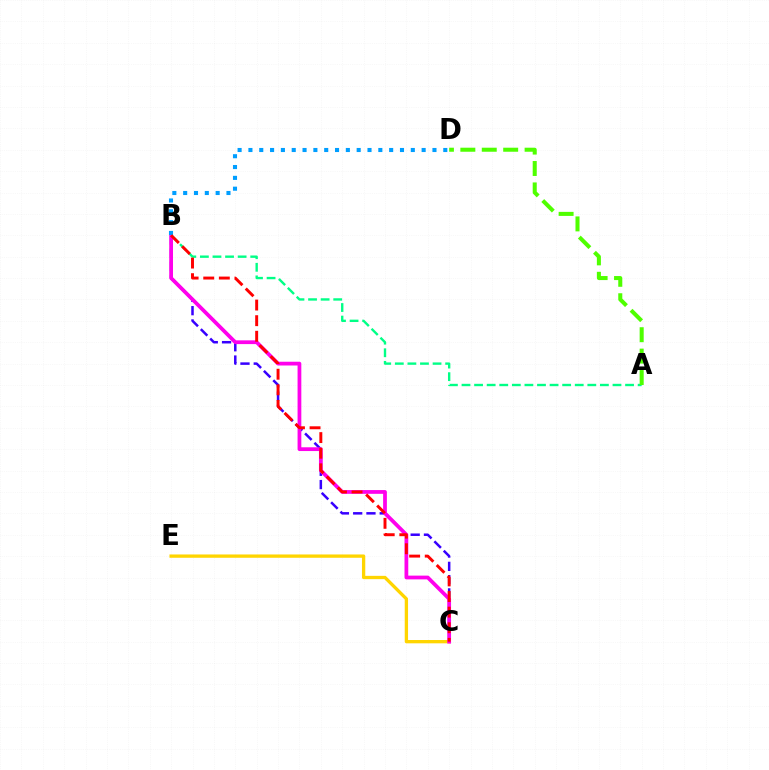{('A', 'B'): [{'color': '#00ff86', 'line_style': 'dashed', 'thickness': 1.71}], ('C', 'E'): [{'color': '#ffd500', 'line_style': 'solid', 'thickness': 2.38}], ('B', 'C'): [{'color': '#3700ff', 'line_style': 'dashed', 'thickness': 1.8}, {'color': '#ff00ed', 'line_style': 'solid', 'thickness': 2.71}, {'color': '#ff0000', 'line_style': 'dashed', 'thickness': 2.12}], ('A', 'D'): [{'color': '#4fff00', 'line_style': 'dashed', 'thickness': 2.91}], ('B', 'D'): [{'color': '#009eff', 'line_style': 'dotted', 'thickness': 2.94}]}